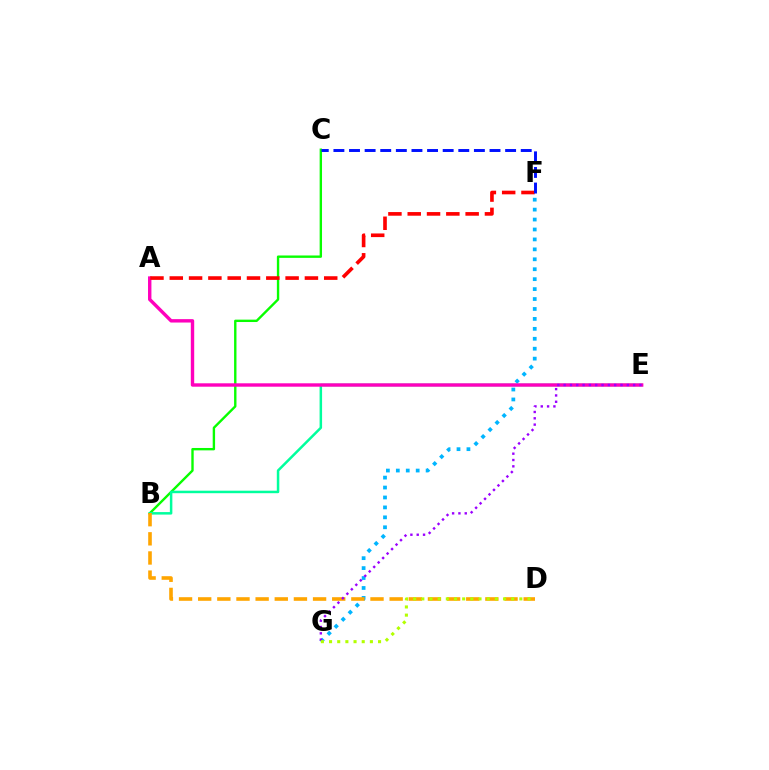{('B', 'C'): [{'color': '#08ff00', 'line_style': 'solid', 'thickness': 1.72}], ('B', 'E'): [{'color': '#00ff9d', 'line_style': 'solid', 'thickness': 1.8}], ('F', 'G'): [{'color': '#00b5ff', 'line_style': 'dotted', 'thickness': 2.7}], ('B', 'D'): [{'color': '#ffa500', 'line_style': 'dashed', 'thickness': 2.6}], ('A', 'E'): [{'color': '#ff00bd', 'line_style': 'solid', 'thickness': 2.45}], ('E', 'G'): [{'color': '#9b00ff', 'line_style': 'dotted', 'thickness': 1.72}], ('D', 'G'): [{'color': '#b3ff00', 'line_style': 'dotted', 'thickness': 2.22}], ('A', 'F'): [{'color': '#ff0000', 'line_style': 'dashed', 'thickness': 2.62}], ('C', 'F'): [{'color': '#0010ff', 'line_style': 'dashed', 'thickness': 2.12}]}